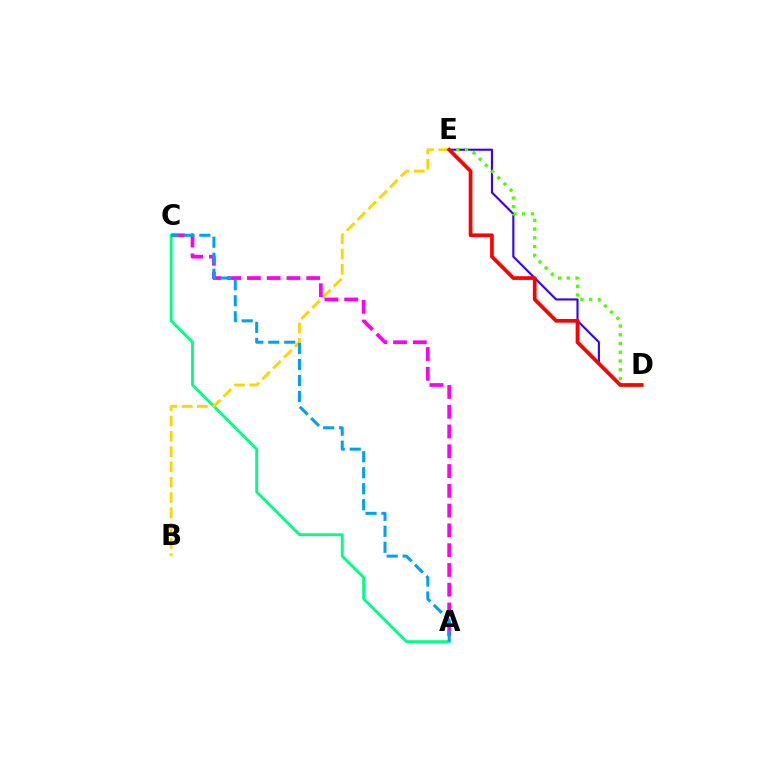{('A', 'C'): [{'color': '#00ff86', 'line_style': 'solid', 'thickness': 2.06}, {'color': '#ff00ed', 'line_style': 'dashed', 'thickness': 2.69}, {'color': '#009eff', 'line_style': 'dashed', 'thickness': 2.17}], ('D', 'E'): [{'color': '#3700ff', 'line_style': 'solid', 'thickness': 1.53}, {'color': '#4fff00', 'line_style': 'dotted', 'thickness': 2.38}, {'color': '#ff0000', 'line_style': 'solid', 'thickness': 2.67}], ('B', 'E'): [{'color': '#ffd500', 'line_style': 'dashed', 'thickness': 2.08}]}